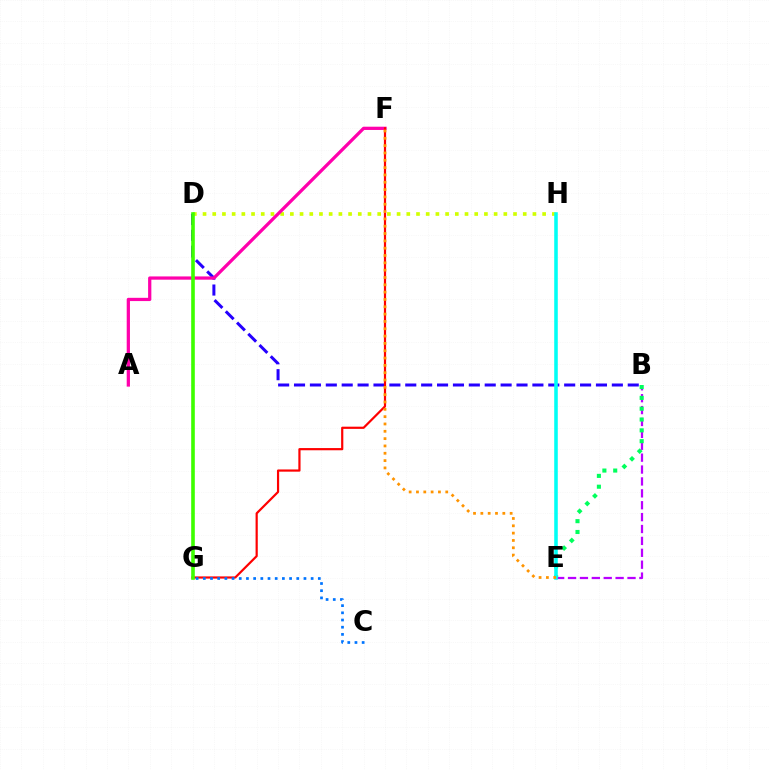{('B', 'D'): [{'color': '#2500ff', 'line_style': 'dashed', 'thickness': 2.16}], ('D', 'H'): [{'color': '#d1ff00', 'line_style': 'dotted', 'thickness': 2.64}], ('A', 'F'): [{'color': '#ff00ac', 'line_style': 'solid', 'thickness': 2.34}], ('B', 'E'): [{'color': '#b900ff', 'line_style': 'dashed', 'thickness': 1.62}, {'color': '#00ff5c', 'line_style': 'dotted', 'thickness': 2.94}], ('F', 'G'): [{'color': '#ff0000', 'line_style': 'solid', 'thickness': 1.58}], ('D', 'G'): [{'color': '#3dff00', 'line_style': 'solid', 'thickness': 2.6}], ('C', 'G'): [{'color': '#0074ff', 'line_style': 'dotted', 'thickness': 1.95}], ('E', 'H'): [{'color': '#00fff6', 'line_style': 'solid', 'thickness': 2.56}], ('E', 'F'): [{'color': '#ff9400', 'line_style': 'dotted', 'thickness': 1.99}]}